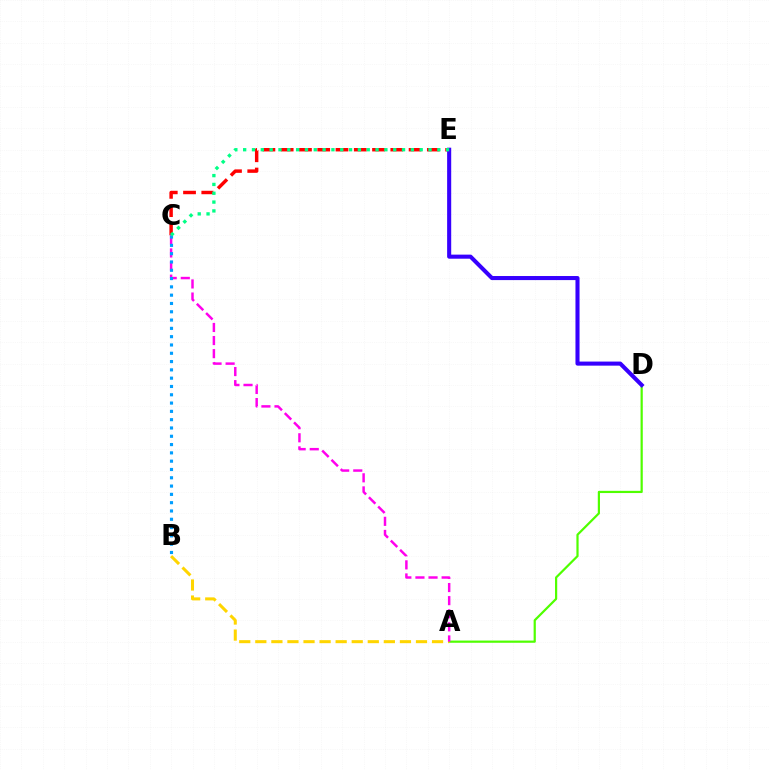{('A', 'D'): [{'color': '#4fff00', 'line_style': 'solid', 'thickness': 1.59}], ('C', 'E'): [{'color': '#ff0000', 'line_style': 'dashed', 'thickness': 2.48}, {'color': '#00ff86', 'line_style': 'dotted', 'thickness': 2.4}], ('D', 'E'): [{'color': '#3700ff', 'line_style': 'solid', 'thickness': 2.93}], ('A', 'B'): [{'color': '#ffd500', 'line_style': 'dashed', 'thickness': 2.18}], ('A', 'C'): [{'color': '#ff00ed', 'line_style': 'dashed', 'thickness': 1.78}], ('B', 'C'): [{'color': '#009eff', 'line_style': 'dotted', 'thickness': 2.26}]}